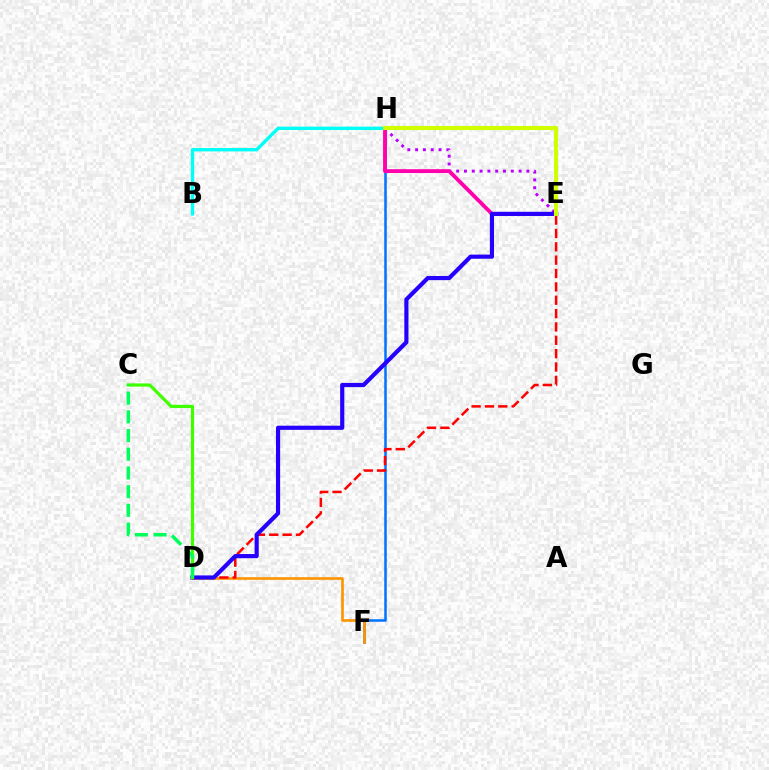{('E', 'H'): [{'color': '#b900ff', 'line_style': 'dotted', 'thickness': 2.12}, {'color': '#ff00ac', 'line_style': 'solid', 'thickness': 2.77}, {'color': '#d1ff00', 'line_style': 'solid', 'thickness': 2.93}], ('F', 'H'): [{'color': '#0074ff', 'line_style': 'solid', 'thickness': 1.81}], ('D', 'F'): [{'color': '#ff9400', 'line_style': 'solid', 'thickness': 1.9}], ('D', 'E'): [{'color': '#ff0000', 'line_style': 'dashed', 'thickness': 1.81}, {'color': '#2500ff', 'line_style': 'solid', 'thickness': 3.0}], ('B', 'H'): [{'color': '#00fff6', 'line_style': 'solid', 'thickness': 2.43}], ('C', 'D'): [{'color': '#3dff00', 'line_style': 'solid', 'thickness': 2.29}, {'color': '#00ff5c', 'line_style': 'dashed', 'thickness': 2.54}]}